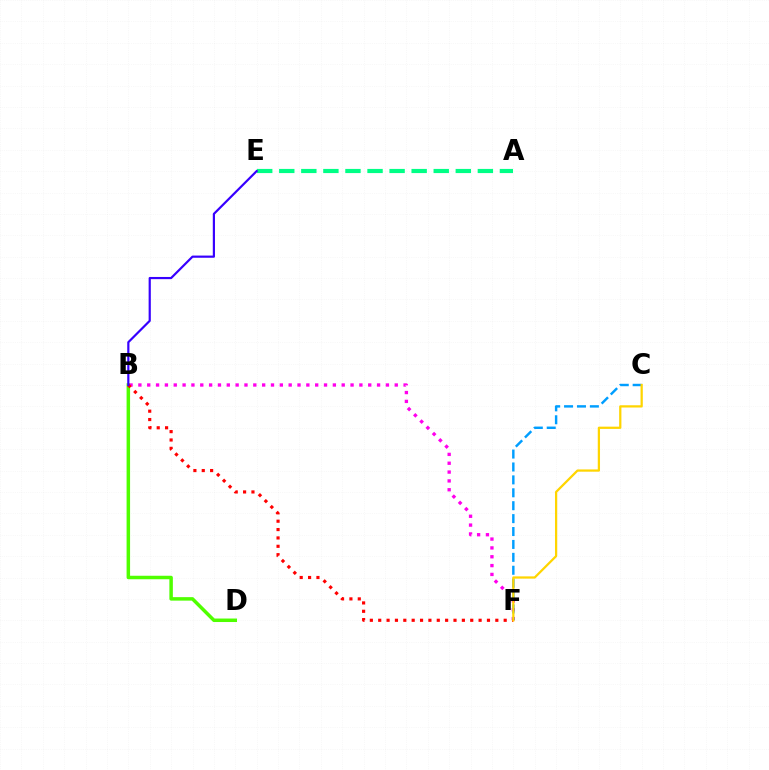{('B', 'D'): [{'color': '#4fff00', 'line_style': 'solid', 'thickness': 2.51}], ('B', 'F'): [{'color': '#ff00ed', 'line_style': 'dotted', 'thickness': 2.4}, {'color': '#ff0000', 'line_style': 'dotted', 'thickness': 2.27}], ('C', 'F'): [{'color': '#009eff', 'line_style': 'dashed', 'thickness': 1.75}, {'color': '#ffd500', 'line_style': 'solid', 'thickness': 1.62}], ('A', 'E'): [{'color': '#00ff86', 'line_style': 'dashed', 'thickness': 3.0}], ('B', 'E'): [{'color': '#3700ff', 'line_style': 'solid', 'thickness': 1.58}]}